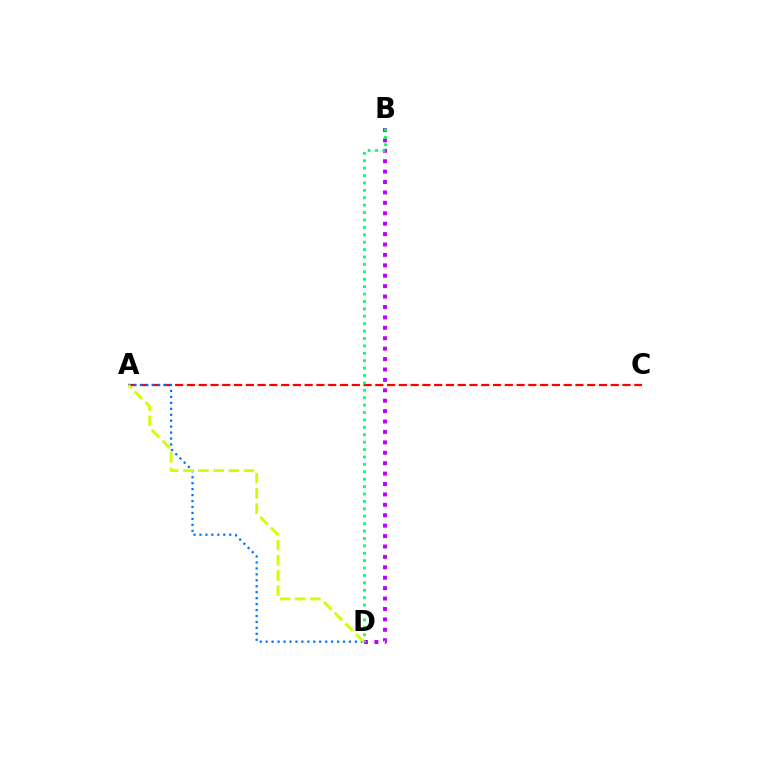{('A', 'C'): [{'color': '#ff0000', 'line_style': 'dashed', 'thickness': 1.6}], ('A', 'D'): [{'color': '#0074ff', 'line_style': 'dotted', 'thickness': 1.62}, {'color': '#d1ff00', 'line_style': 'dashed', 'thickness': 2.06}], ('B', 'D'): [{'color': '#b900ff', 'line_style': 'dotted', 'thickness': 2.83}, {'color': '#00ff5c', 'line_style': 'dotted', 'thickness': 2.01}]}